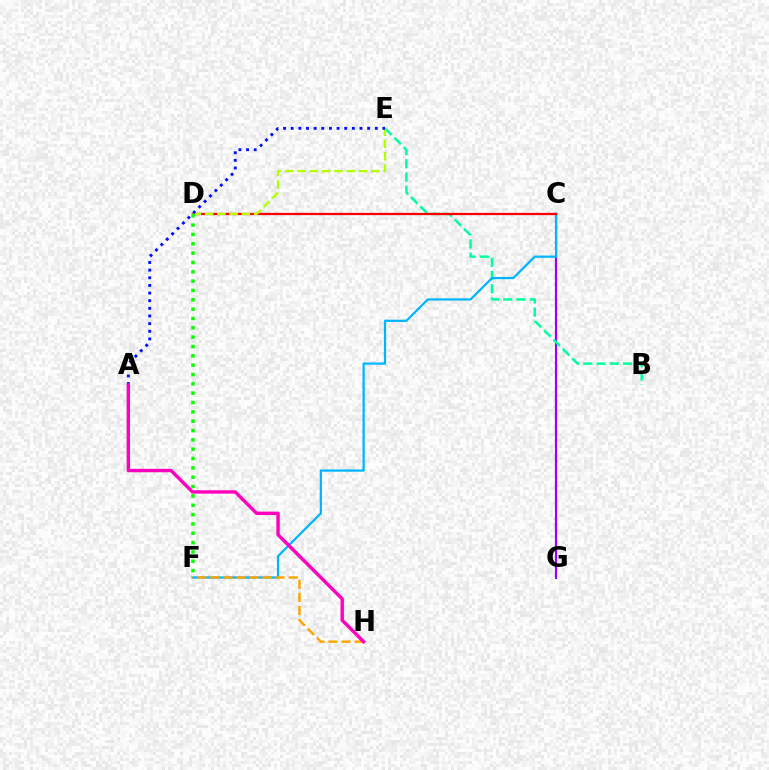{('C', 'G'): [{'color': '#9b00ff', 'line_style': 'solid', 'thickness': 1.54}], ('B', 'E'): [{'color': '#00ff9d', 'line_style': 'dashed', 'thickness': 1.8}], ('C', 'F'): [{'color': '#00b5ff', 'line_style': 'solid', 'thickness': 1.62}], ('F', 'H'): [{'color': '#ffa500', 'line_style': 'dashed', 'thickness': 1.77}], ('C', 'D'): [{'color': '#ff0000', 'line_style': 'solid', 'thickness': 1.63}], ('D', 'E'): [{'color': '#b3ff00', 'line_style': 'dashed', 'thickness': 1.67}], ('D', 'F'): [{'color': '#08ff00', 'line_style': 'dotted', 'thickness': 2.54}], ('A', 'E'): [{'color': '#0010ff', 'line_style': 'dotted', 'thickness': 2.08}], ('A', 'H'): [{'color': '#ff00bd', 'line_style': 'solid', 'thickness': 2.46}]}